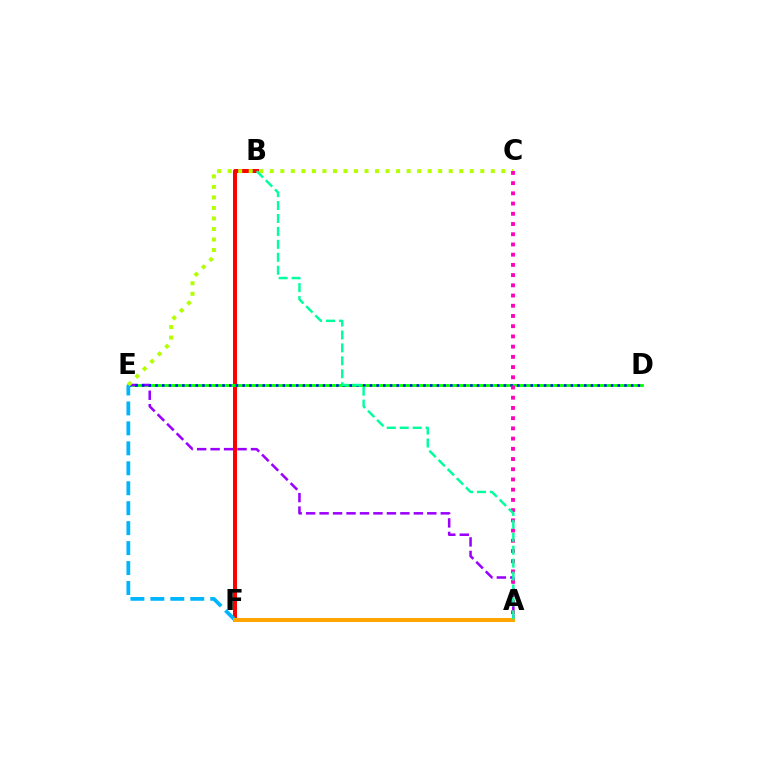{('B', 'F'): [{'color': '#ff0000', 'line_style': 'solid', 'thickness': 2.88}], ('D', 'E'): [{'color': '#08ff00', 'line_style': 'solid', 'thickness': 2.04}, {'color': '#0010ff', 'line_style': 'dotted', 'thickness': 1.82}], ('A', 'E'): [{'color': '#9b00ff', 'line_style': 'dashed', 'thickness': 1.83}], ('E', 'F'): [{'color': '#00b5ff', 'line_style': 'dashed', 'thickness': 2.71}], ('C', 'E'): [{'color': '#b3ff00', 'line_style': 'dotted', 'thickness': 2.86}], ('A', 'C'): [{'color': '#ff00bd', 'line_style': 'dotted', 'thickness': 2.78}], ('A', 'F'): [{'color': '#ffa500', 'line_style': 'solid', 'thickness': 2.86}], ('A', 'B'): [{'color': '#00ff9d', 'line_style': 'dashed', 'thickness': 1.76}]}